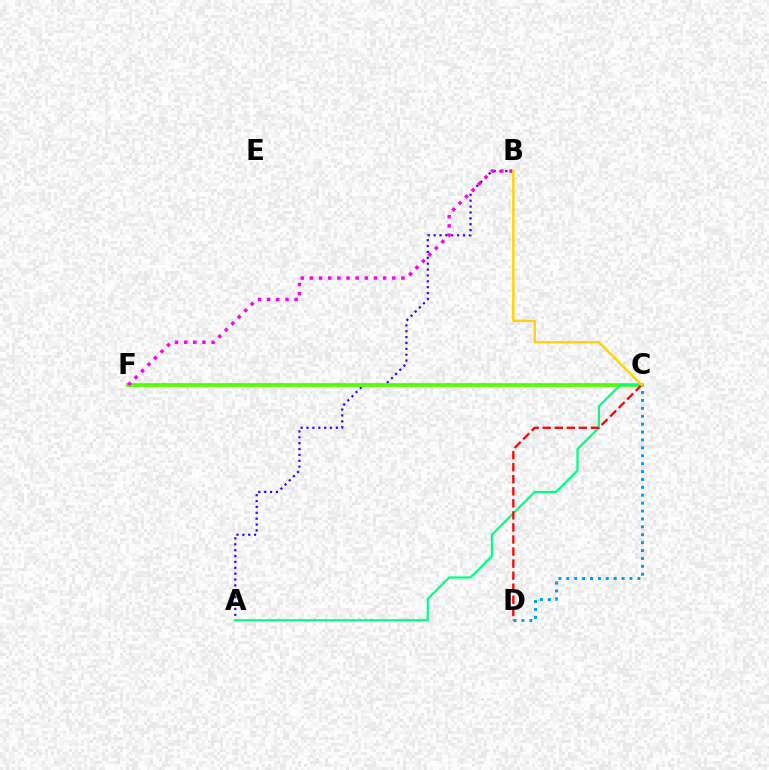{('A', 'B'): [{'color': '#3700ff', 'line_style': 'dotted', 'thickness': 1.6}], ('C', 'F'): [{'color': '#4fff00', 'line_style': 'solid', 'thickness': 2.67}], ('A', 'C'): [{'color': '#00ff86', 'line_style': 'solid', 'thickness': 1.6}], ('C', 'D'): [{'color': '#009eff', 'line_style': 'dotted', 'thickness': 2.15}, {'color': '#ff0000', 'line_style': 'dashed', 'thickness': 1.64}], ('B', 'F'): [{'color': '#ff00ed', 'line_style': 'dotted', 'thickness': 2.49}], ('B', 'C'): [{'color': '#ffd500', 'line_style': 'solid', 'thickness': 1.72}]}